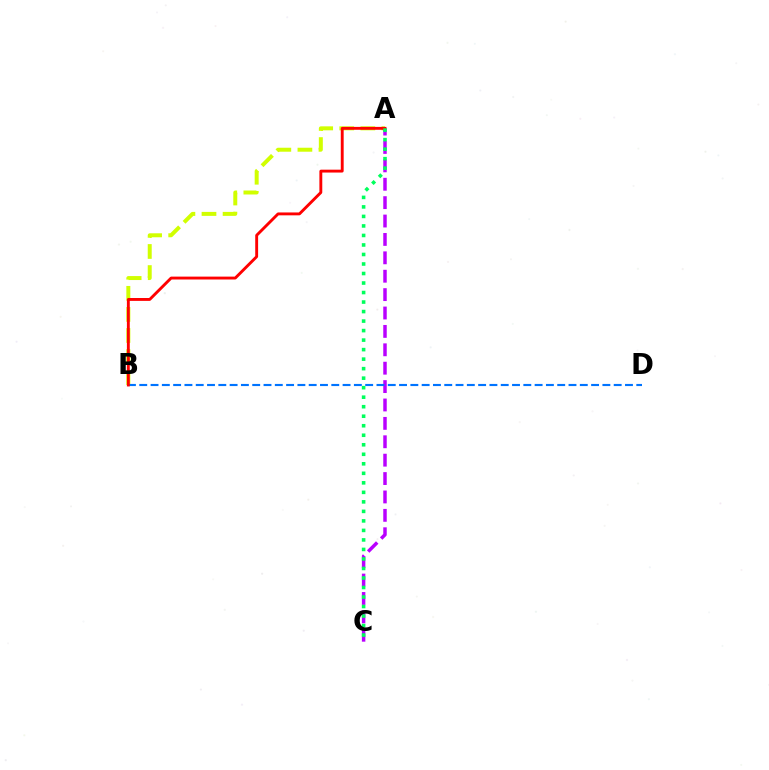{('A', 'B'): [{'color': '#d1ff00', 'line_style': 'dashed', 'thickness': 2.86}, {'color': '#ff0000', 'line_style': 'solid', 'thickness': 2.07}], ('A', 'C'): [{'color': '#b900ff', 'line_style': 'dashed', 'thickness': 2.5}, {'color': '#00ff5c', 'line_style': 'dotted', 'thickness': 2.59}], ('B', 'D'): [{'color': '#0074ff', 'line_style': 'dashed', 'thickness': 1.53}]}